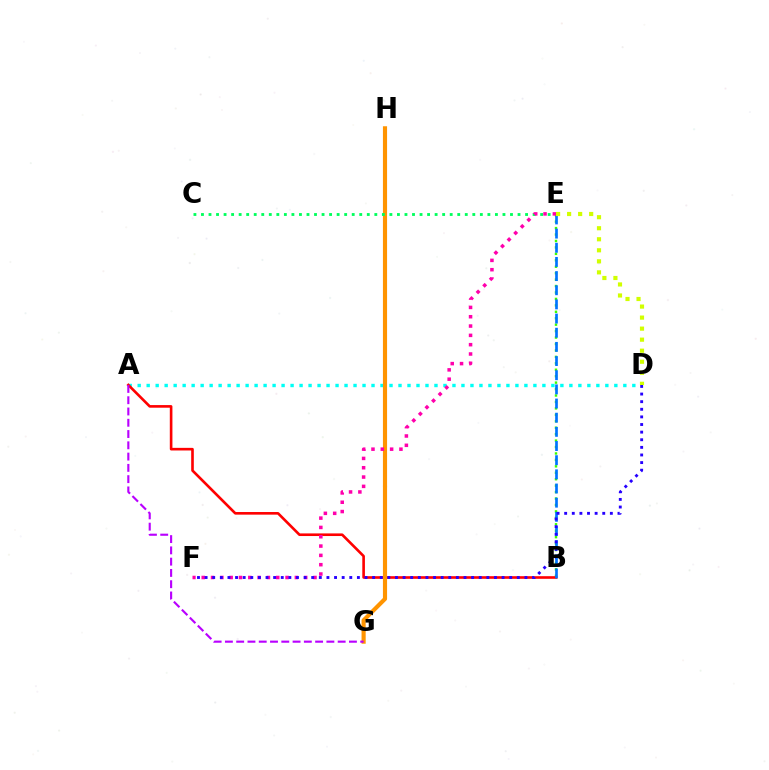{('A', 'D'): [{'color': '#00fff6', 'line_style': 'dotted', 'thickness': 2.44}], ('B', 'E'): [{'color': '#3dff00', 'line_style': 'dotted', 'thickness': 1.75}, {'color': '#0074ff', 'line_style': 'dashed', 'thickness': 1.92}], ('A', 'B'): [{'color': '#ff0000', 'line_style': 'solid', 'thickness': 1.89}], ('G', 'H'): [{'color': '#ff9400', 'line_style': 'solid', 'thickness': 2.98}], ('C', 'E'): [{'color': '#00ff5c', 'line_style': 'dotted', 'thickness': 2.05}], ('E', 'F'): [{'color': '#ff00ac', 'line_style': 'dotted', 'thickness': 2.53}], ('A', 'G'): [{'color': '#b900ff', 'line_style': 'dashed', 'thickness': 1.53}], ('D', 'E'): [{'color': '#d1ff00', 'line_style': 'dotted', 'thickness': 3.0}], ('D', 'F'): [{'color': '#2500ff', 'line_style': 'dotted', 'thickness': 2.07}]}